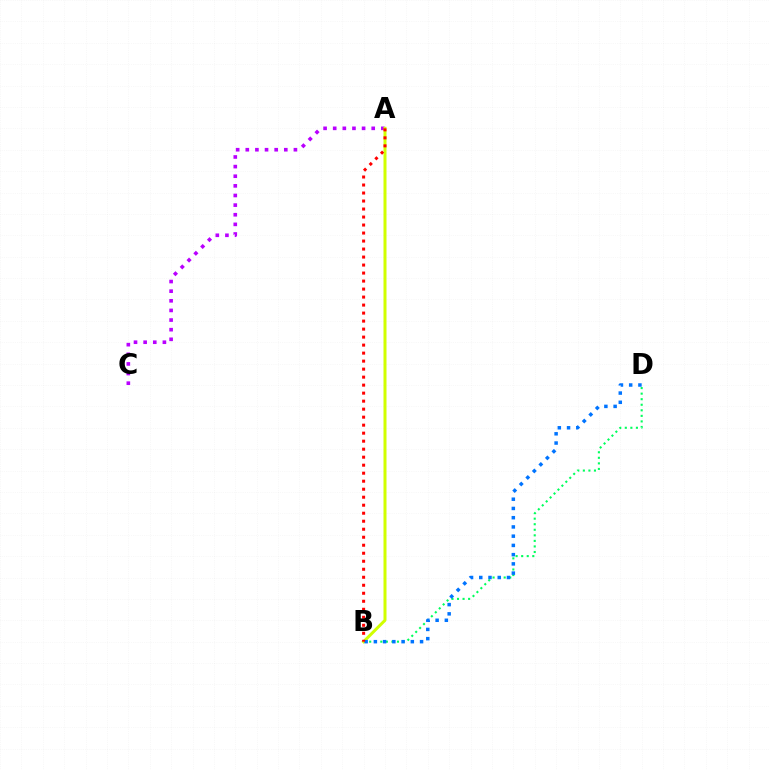{('A', 'C'): [{'color': '#b900ff', 'line_style': 'dotted', 'thickness': 2.62}], ('B', 'D'): [{'color': '#00ff5c', 'line_style': 'dotted', 'thickness': 1.51}, {'color': '#0074ff', 'line_style': 'dotted', 'thickness': 2.51}], ('A', 'B'): [{'color': '#d1ff00', 'line_style': 'solid', 'thickness': 2.16}, {'color': '#ff0000', 'line_style': 'dotted', 'thickness': 2.17}]}